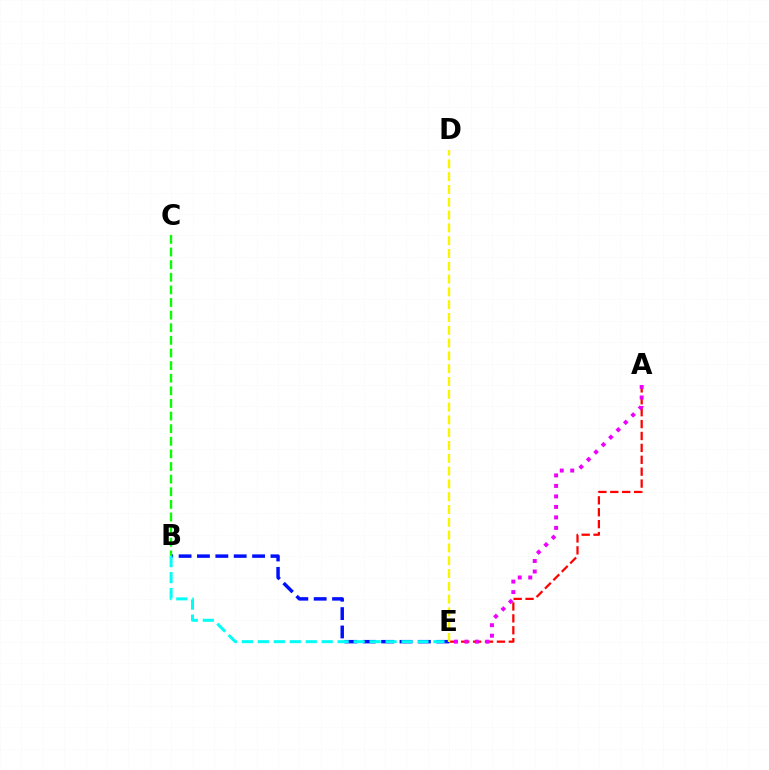{('A', 'E'): [{'color': '#ff0000', 'line_style': 'dashed', 'thickness': 1.62}, {'color': '#ee00ff', 'line_style': 'dotted', 'thickness': 2.85}], ('B', 'E'): [{'color': '#0010ff', 'line_style': 'dashed', 'thickness': 2.5}, {'color': '#00fff6', 'line_style': 'dashed', 'thickness': 2.17}], ('D', 'E'): [{'color': '#fcf500', 'line_style': 'dashed', 'thickness': 1.74}], ('B', 'C'): [{'color': '#08ff00', 'line_style': 'dashed', 'thickness': 1.71}]}